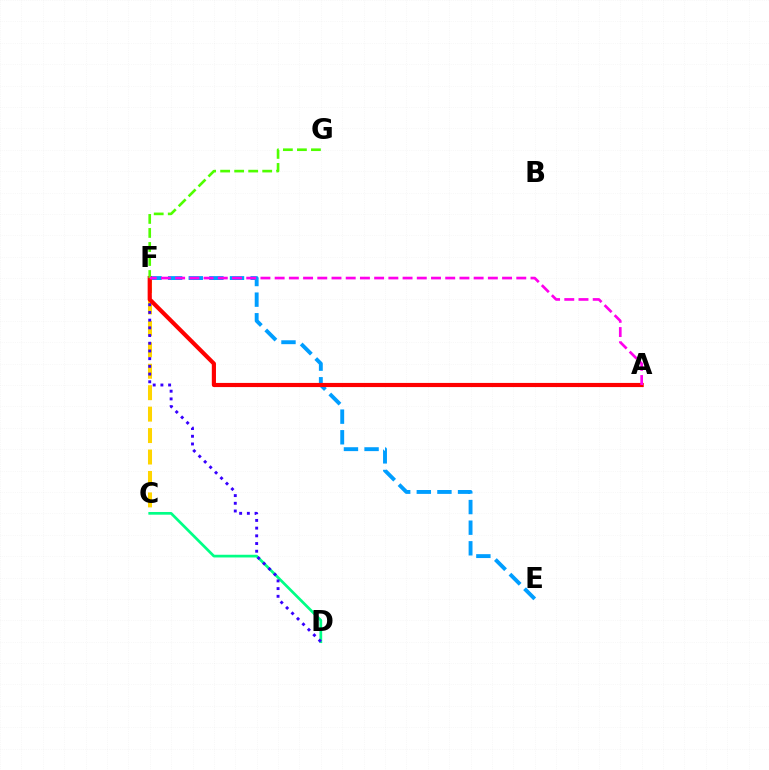{('E', 'F'): [{'color': '#009eff', 'line_style': 'dashed', 'thickness': 2.8}], ('C', 'F'): [{'color': '#ffd500', 'line_style': 'dashed', 'thickness': 2.91}], ('C', 'D'): [{'color': '#00ff86', 'line_style': 'solid', 'thickness': 1.95}], ('D', 'F'): [{'color': '#3700ff', 'line_style': 'dotted', 'thickness': 2.09}], ('A', 'F'): [{'color': '#ff0000', 'line_style': 'solid', 'thickness': 2.99}, {'color': '#ff00ed', 'line_style': 'dashed', 'thickness': 1.93}], ('F', 'G'): [{'color': '#4fff00', 'line_style': 'dashed', 'thickness': 1.91}]}